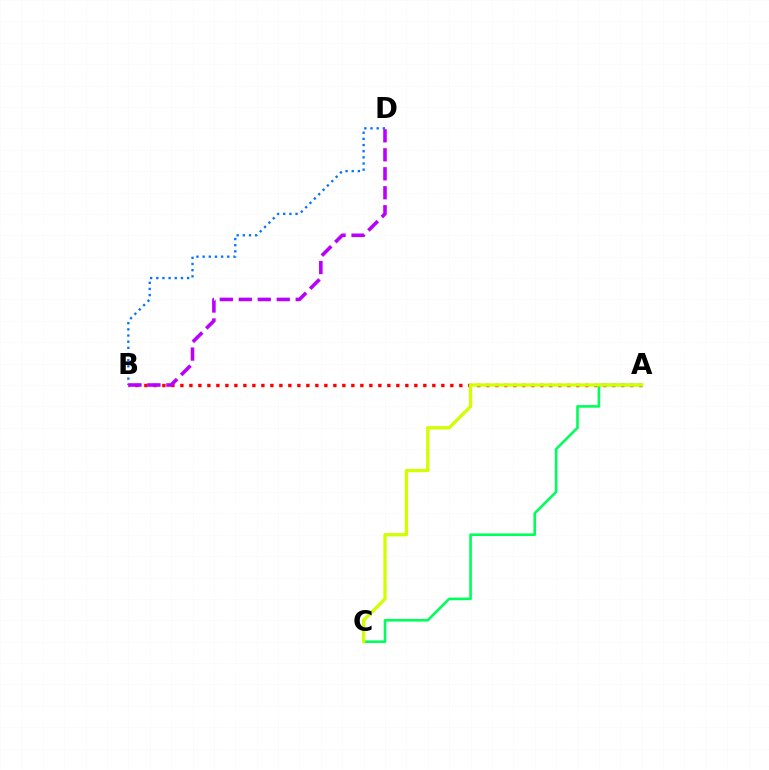{('A', 'B'): [{'color': '#ff0000', 'line_style': 'dotted', 'thickness': 2.44}], ('B', 'D'): [{'color': '#0074ff', 'line_style': 'dotted', 'thickness': 1.67}, {'color': '#b900ff', 'line_style': 'dashed', 'thickness': 2.58}], ('A', 'C'): [{'color': '#00ff5c', 'line_style': 'solid', 'thickness': 1.89}, {'color': '#d1ff00', 'line_style': 'solid', 'thickness': 2.36}]}